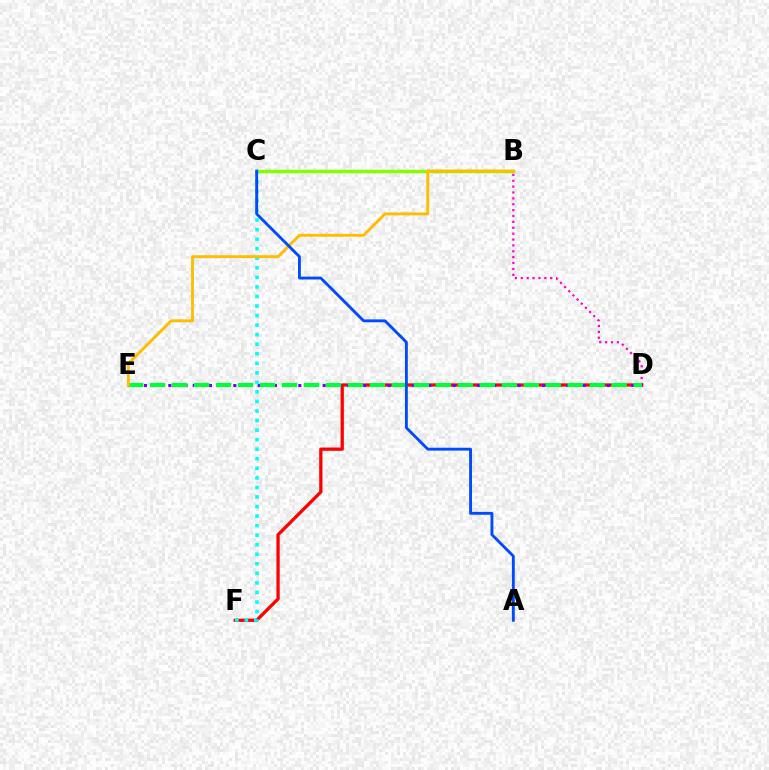{('B', 'D'): [{'color': '#ff00cf', 'line_style': 'dotted', 'thickness': 1.6}], ('D', 'F'): [{'color': '#ff0000', 'line_style': 'solid', 'thickness': 2.36}], ('D', 'E'): [{'color': '#7200ff', 'line_style': 'dotted', 'thickness': 2.21}, {'color': '#00ff39', 'line_style': 'dashed', 'thickness': 2.99}], ('B', 'C'): [{'color': '#84ff00', 'line_style': 'solid', 'thickness': 2.48}], ('C', 'F'): [{'color': '#00fff6', 'line_style': 'dotted', 'thickness': 2.59}], ('B', 'E'): [{'color': '#ffbd00', 'line_style': 'solid', 'thickness': 2.08}], ('A', 'C'): [{'color': '#004bff', 'line_style': 'solid', 'thickness': 2.06}]}